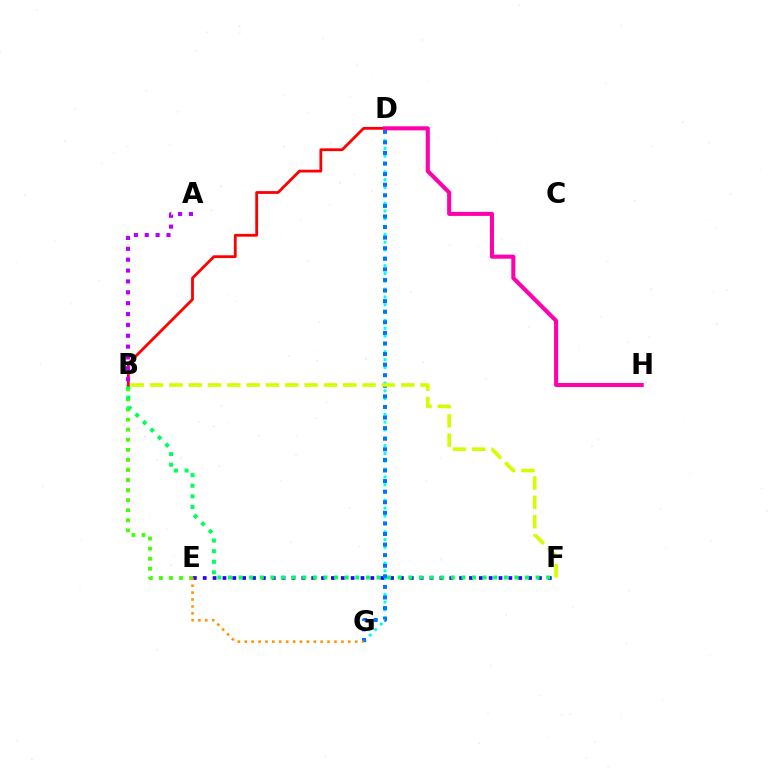{('D', 'G'): [{'color': '#00fff6', 'line_style': 'dotted', 'thickness': 2.13}, {'color': '#0074ff', 'line_style': 'dotted', 'thickness': 2.88}], ('B', 'E'): [{'color': '#3dff00', 'line_style': 'dotted', 'thickness': 2.74}], ('E', 'F'): [{'color': '#2500ff', 'line_style': 'dotted', 'thickness': 2.68}], ('E', 'G'): [{'color': '#ff9400', 'line_style': 'dotted', 'thickness': 1.88}], ('B', 'F'): [{'color': '#00ff5c', 'line_style': 'dotted', 'thickness': 2.88}, {'color': '#d1ff00', 'line_style': 'dashed', 'thickness': 2.62}], ('B', 'D'): [{'color': '#ff0000', 'line_style': 'solid', 'thickness': 2.01}], ('D', 'H'): [{'color': '#ff00ac', 'line_style': 'solid', 'thickness': 2.93}], ('A', 'B'): [{'color': '#b900ff', 'line_style': 'dotted', 'thickness': 2.95}]}